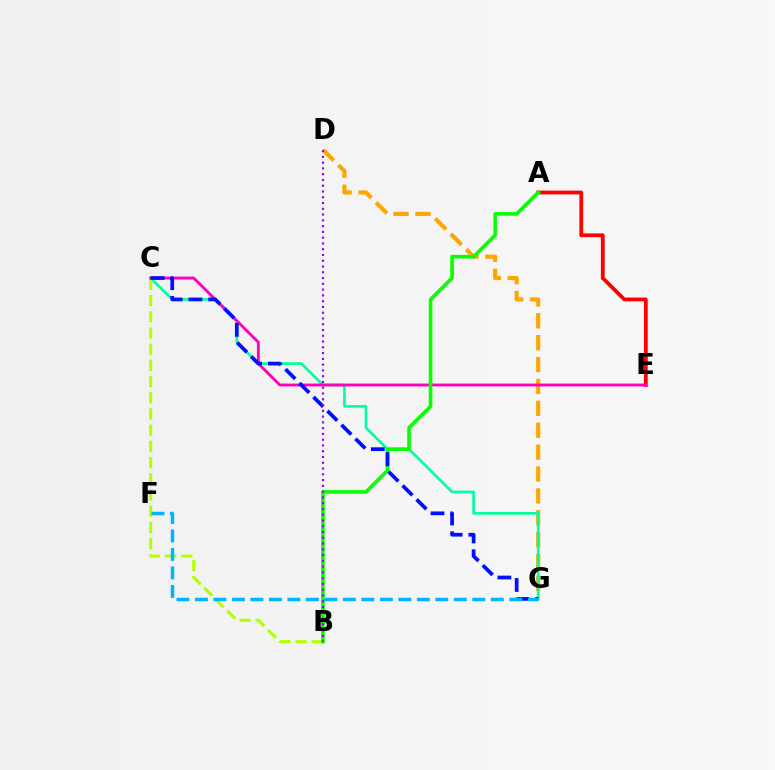{('A', 'E'): [{'color': '#ff0000', 'line_style': 'solid', 'thickness': 2.73}], ('D', 'G'): [{'color': '#ffa500', 'line_style': 'dashed', 'thickness': 2.97}], ('C', 'G'): [{'color': '#00ff9d', 'line_style': 'solid', 'thickness': 1.92}, {'color': '#0010ff', 'line_style': 'dashed', 'thickness': 2.68}], ('B', 'C'): [{'color': '#b3ff00', 'line_style': 'dashed', 'thickness': 2.2}], ('C', 'E'): [{'color': '#ff00bd', 'line_style': 'solid', 'thickness': 2.07}], ('A', 'B'): [{'color': '#08ff00', 'line_style': 'solid', 'thickness': 2.61}], ('F', 'G'): [{'color': '#00b5ff', 'line_style': 'dashed', 'thickness': 2.51}], ('B', 'D'): [{'color': '#9b00ff', 'line_style': 'dotted', 'thickness': 1.57}]}